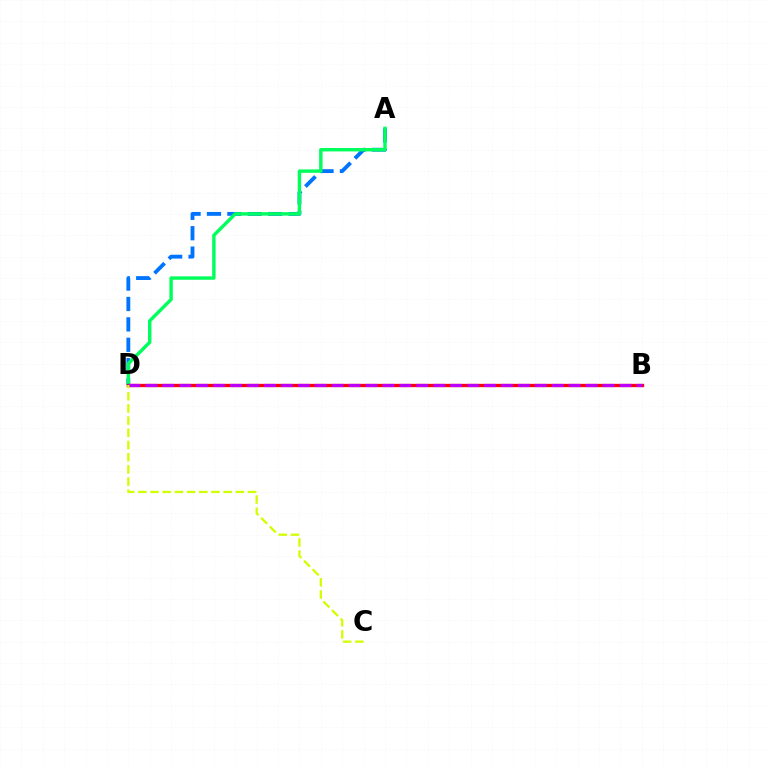{('A', 'D'): [{'color': '#0074ff', 'line_style': 'dashed', 'thickness': 2.77}, {'color': '#00ff5c', 'line_style': 'solid', 'thickness': 2.46}], ('B', 'D'): [{'color': '#ff0000', 'line_style': 'solid', 'thickness': 2.39}, {'color': '#b900ff', 'line_style': 'dashed', 'thickness': 2.3}], ('C', 'D'): [{'color': '#d1ff00', 'line_style': 'dashed', 'thickness': 1.66}]}